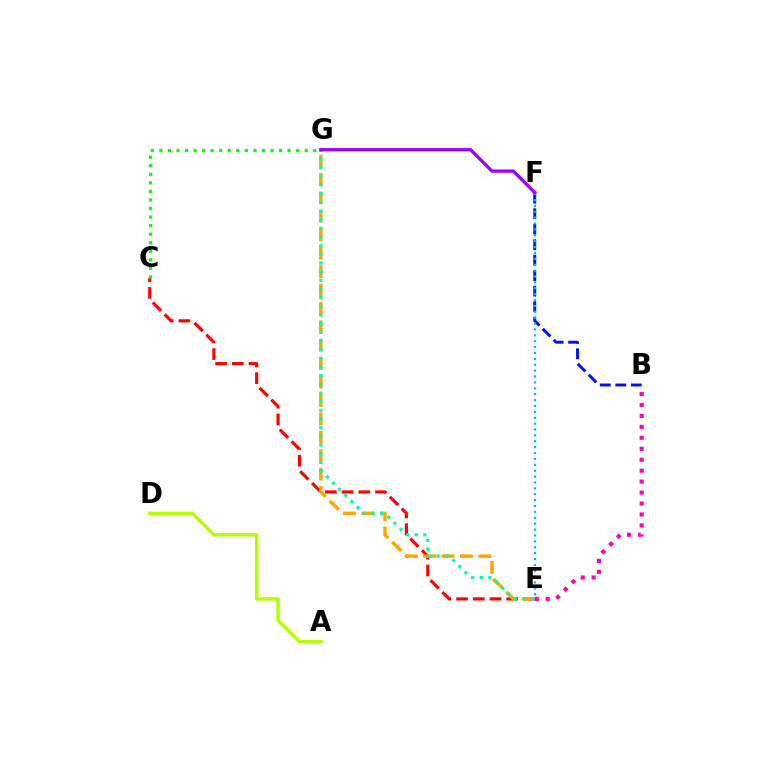{('A', 'D'): [{'color': '#b3ff00', 'line_style': 'solid', 'thickness': 2.51}], ('C', 'E'): [{'color': '#ff0000', 'line_style': 'dashed', 'thickness': 2.27}], ('B', 'F'): [{'color': '#0010ff', 'line_style': 'dashed', 'thickness': 2.1}], ('E', 'G'): [{'color': '#ffa500', 'line_style': 'dashed', 'thickness': 2.5}, {'color': '#00ff9d', 'line_style': 'dotted', 'thickness': 2.36}], ('E', 'F'): [{'color': '#00b5ff', 'line_style': 'dotted', 'thickness': 1.6}], ('C', 'G'): [{'color': '#08ff00', 'line_style': 'dotted', 'thickness': 2.32}], ('B', 'E'): [{'color': '#ff00bd', 'line_style': 'dotted', 'thickness': 2.97}], ('F', 'G'): [{'color': '#9b00ff', 'line_style': 'solid', 'thickness': 2.36}]}